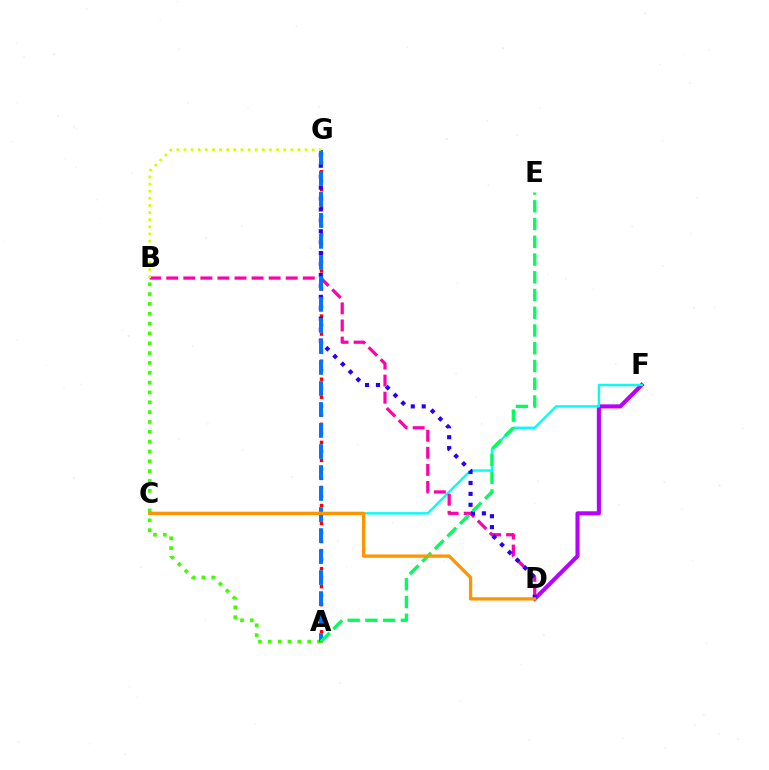{('D', 'F'): [{'color': '#b900ff', 'line_style': 'solid', 'thickness': 2.94}], ('C', 'F'): [{'color': '#00fff6', 'line_style': 'solid', 'thickness': 1.75}], ('A', 'G'): [{'color': '#ff0000', 'line_style': 'dotted', 'thickness': 2.45}, {'color': '#0074ff', 'line_style': 'dashed', 'thickness': 2.85}], ('B', 'D'): [{'color': '#ff00ac', 'line_style': 'dashed', 'thickness': 2.32}], ('A', 'B'): [{'color': '#3dff00', 'line_style': 'dotted', 'thickness': 2.67}], ('D', 'G'): [{'color': '#2500ff', 'line_style': 'dotted', 'thickness': 2.97}], ('A', 'E'): [{'color': '#00ff5c', 'line_style': 'dashed', 'thickness': 2.41}], ('B', 'G'): [{'color': '#d1ff00', 'line_style': 'dotted', 'thickness': 1.94}], ('C', 'D'): [{'color': '#ff9400', 'line_style': 'solid', 'thickness': 2.36}]}